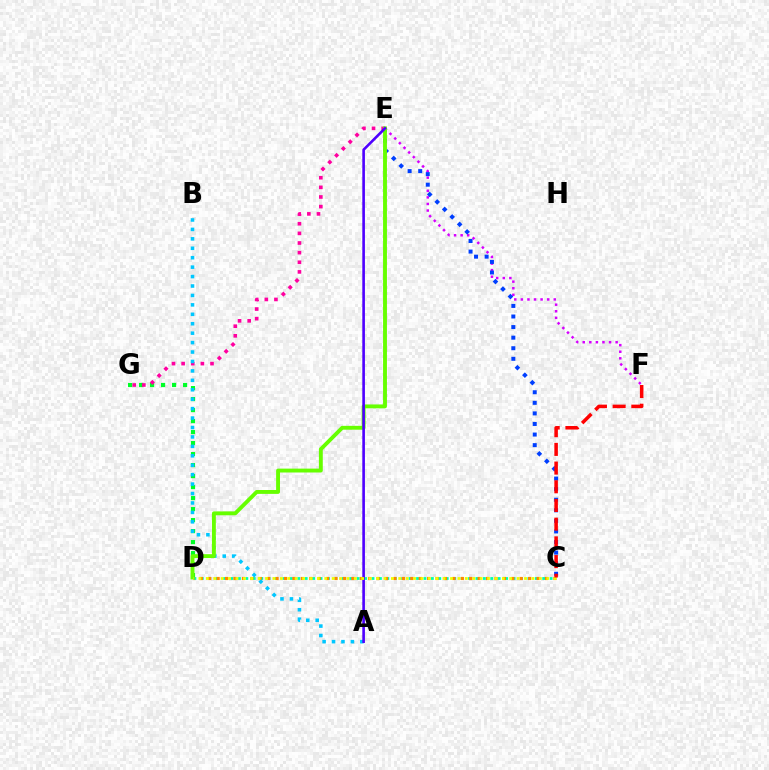{('C', 'D'): [{'color': '#00ffaf', 'line_style': 'dotted', 'thickness': 2.02}, {'color': '#ff8800', 'line_style': 'dotted', 'thickness': 2.29}, {'color': '#eeff00', 'line_style': 'dotted', 'thickness': 2.01}], ('D', 'G'): [{'color': '#00ff27', 'line_style': 'dotted', 'thickness': 2.99}], ('E', 'G'): [{'color': '#ff00a0', 'line_style': 'dotted', 'thickness': 2.62}], ('E', 'F'): [{'color': '#d600ff', 'line_style': 'dotted', 'thickness': 1.79}], ('A', 'B'): [{'color': '#00c7ff', 'line_style': 'dotted', 'thickness': 2.56}], ('C', 'E'): [{'color': '#003fff', 'line_style': 'dotted', 'thickness': 2.87}], ('D', 'E'): [{'color': '#66ff00', 'line_style': 'solid', 'thickness': 2.79}], ('A', 'E'): [{'color': '#4f00ff', 'line_style': 'solid', 'thickness': 1.9}], ('C', 'F'): [{'color': '#ff0000', 'line_style': 'dashed', 'thickness': 2.54}]}